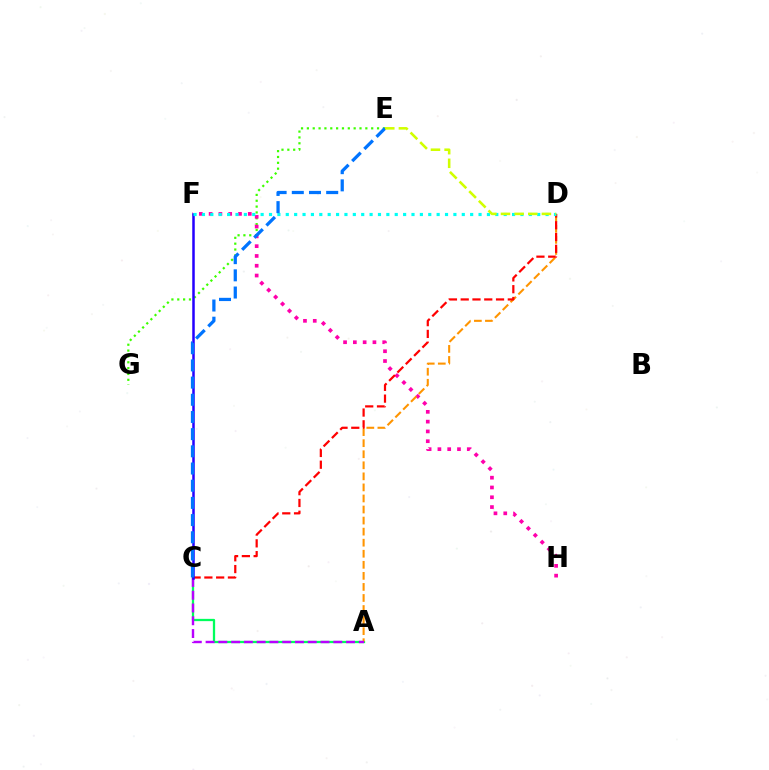{('E', 'G'): [{'color': '#3dff00', 'line_style': 'dotted', 'thickness': 1.59}], ('A', 'C'): [{'color': '#00ff5c', 'line_style': 'solid', 'thickness': 1.64}, {'color': '#b900ff', 'line_style': 'dashed', 'thickness': 1.73}], ('F', 'H'): [{'color': '#ff00ac', 'line_style': 'dotted', 'thickness': 2.66}], ('A', 'D'): [{'color': '#ff9400', 'line_style': 'dashed', 'thickness': 1.5}], ('C', 'D'): [{'color': '#ff0000', 'line_style': 'dashed', 'thickness': 1.6}], ('C', 'F'): [{'color': '#2500ff', 'line_style': 'solid', 'thickness': 1.81}], ('D', 'F'): [{'color': '#00fff6', 'line_style': 'dotted', 'thickness': 2.28}], ('C', 'E'): [{'color': '#0074ff', 'line_style': 'dashed', 'thickness': 2.33}], ('D', 'E'): [{'color': '#d1ff00', 'line_style': 'dashed', 'thickness': 1.85}]}